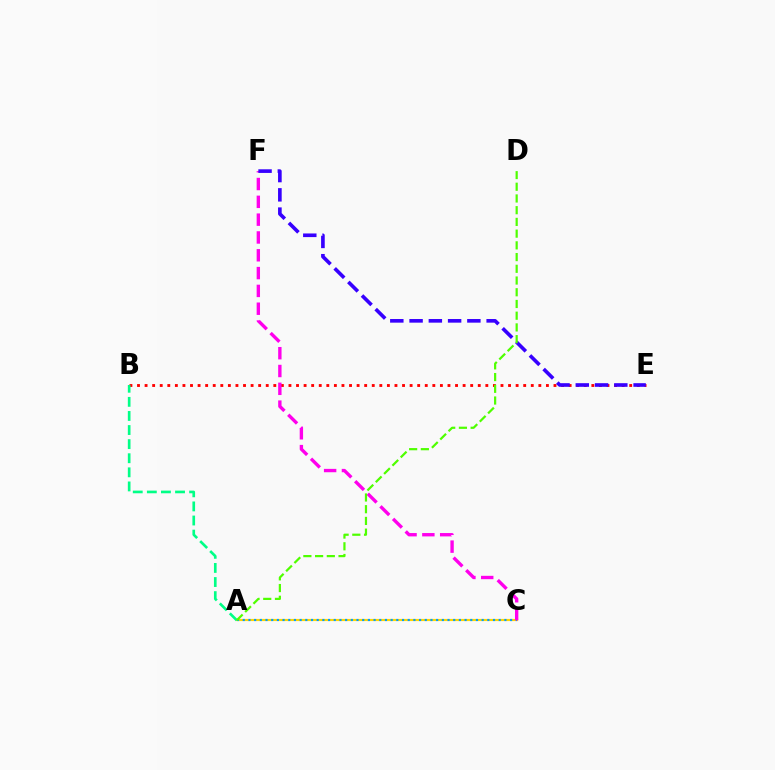{('A', 'C'): [{'color': '#ffd500', 'line_style': 'solid', 'thickness': 1.55}, {'color': '#009eff', 'line_style': 'dotted', 'thickness': 1.55}], ('B', 'E'): [{'color': '#ff0000', 'line_style': 'dotted', 'thickness': 2.06}], ('C', 'F'): [{'color': '#ff00ed', 'line_style': 'dashed', 'thickness': 2.42}], ('A', 'B'): [{'color': '#00ff86', 'line_style': 'dashed', 'thickness': 1.91}], ('E', 'F'): [{'color': '#3700ff', 'line_style': 'dashed', 'thickness': 2.62}], ('A', 'D'): [{'color': '#4fff00', 'line_style': 'dashed', 'thickness': 1.59}]}